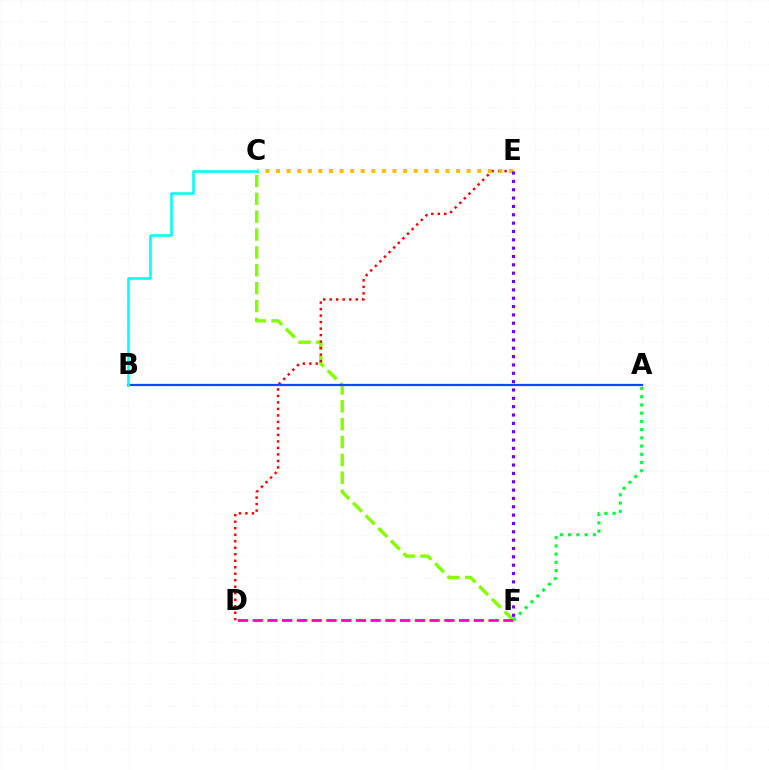{('C', 'F'): [{'color': '#84ff00', 'line_style': 'dashed', 'thickness': 2.43}], ('D', 'E'): [{'color': '#ff0000', 'line_style': 'dotted', 'thickness': 1.77}], ('C', 'E'): [{'color': '#ffbd00', 'line_style': 'dotted', 'thickness': 2.88}], ('A', 'B'): [{'color': '#004bff', 'line_style': 'solid', 'thickness': 1.59}], ('D', 'F'): [{'color': '#ff00cf', 'line_style': 'dashed', 'thickness': 2.0}], ('E', 'F'): [{'color': '#7200ff', 'line_style': 'dotted', 'thickness': 2.27}], ('B', 'C'): [{'color': '#00fff6', 'line_style': 'solid', 'thickness': 1.85}], ('A', 'F'): [{'color': '#00ff39', 'line_style': 'dotted', 'thickness': 2.24}]}